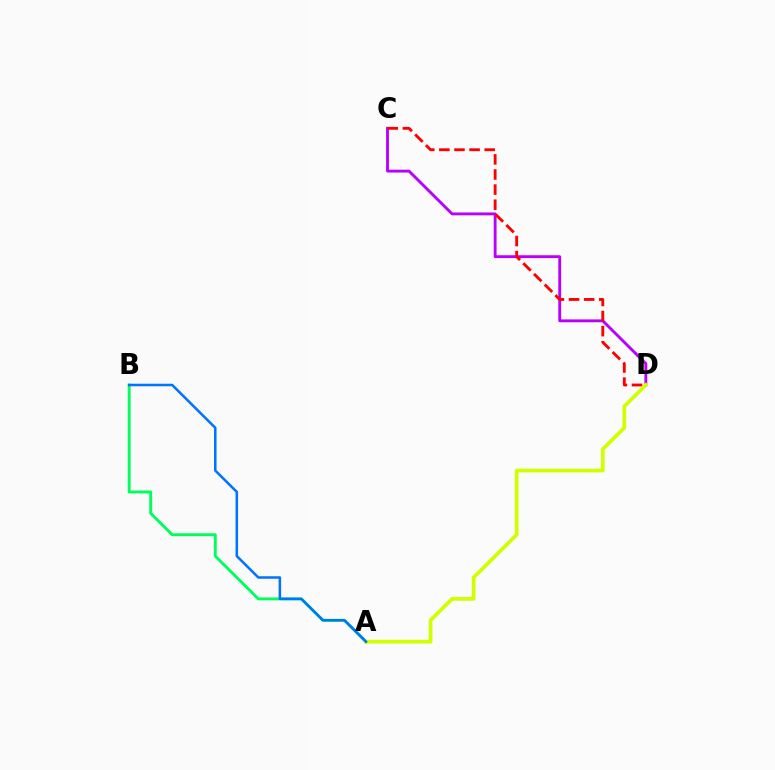{('A', 'B'): [{'color': '#00ff5c', 'line_style': 'solid', 'thickness': 2.09}, {'color': '#0074ff', 'line_style': 'solid', 'thickness': 1.83}], ('C', 'D'): [{'color': '#b900ff', 'line_style': 'solid', 'thickness': 2.07}, {'color': '#ff0000', 'line_style': 'dashed', 'thickness': 2.05}], ('A', 'D'): [{'color': '#d1ff00', 'line_style': 'solid', 'thickness': 2.67}]}